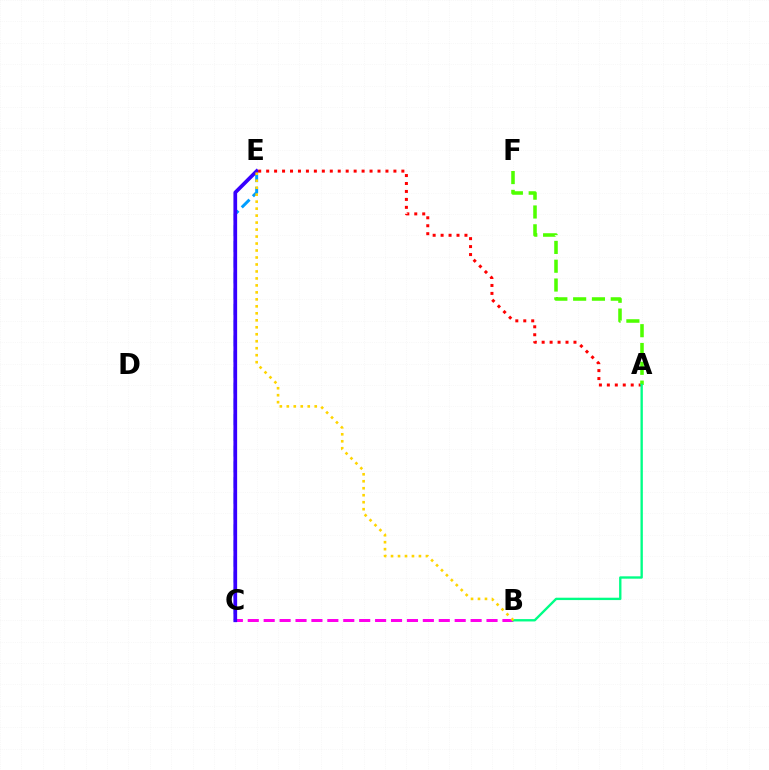{('B', 'C'): [{'color': '#ff00ed', 'line_style': 'dashed', 'thickness': 2.16}], ('C', 'E'): [{'color': '#009eff', 'line_style': 'dashed', 'thickness': 2.14}, {'color': '#3700ff', 'line_style': 'solid', 'thickness': 2.67}], ('A', 'E'): [{'color': '#ff0000', 'line_style': 'dotted', 'thickness': 2.16}], ('A', 'F'): [{'color': '#4fff00', 'line_style': 'dashed', 'thickness': 2.56}], ('A', 'B'): [{'color': '#00ff86', 'line_style': 'solid', 'thickness': 1.7}], ('B', 'E'): [{'color': '#ffd500', 'line_style': 'dotted', 'thickness': 1.9}]}